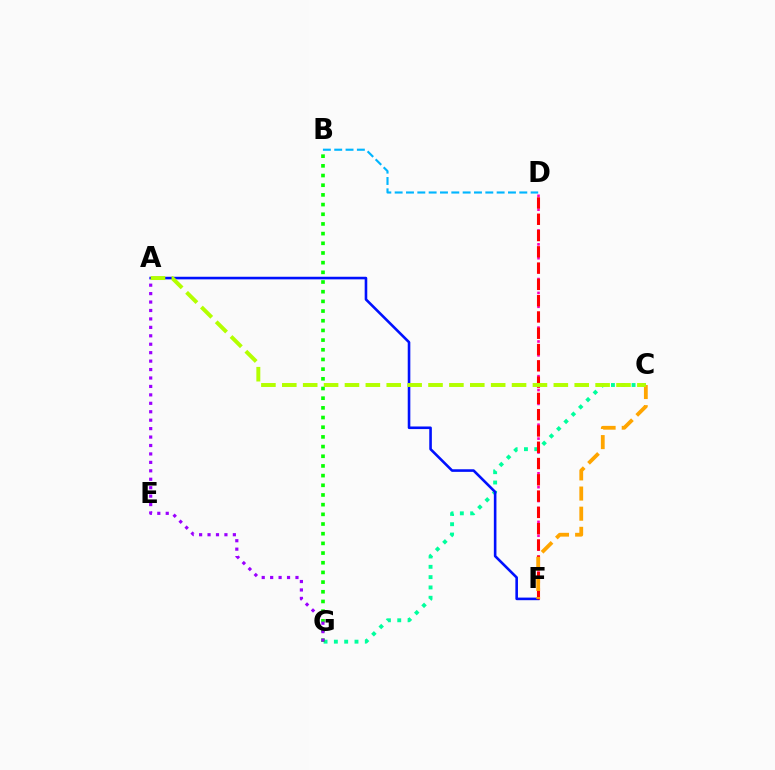{('C', 'G'): [{'color': '#00ff9d', 'line_style': 'dotted', 'thickness': 2.8}], ('D', 'F'): [{'color': '#ff00bd', 'line_style': 'dotted', 'thickness': 1.89}, {'color': '#ff0000', 'line_style': 'dashed', 'thickness': 2.21}], ('B', 'D'): [{'color': '#00b5ff', 'line_style': 'dashed', 'thickness': 1.54}], ('A', 'F'): [{'color': '#0010ff', 'line_style': 'solid', 'thickness': 1.87}], ('B', 'G'): [{'color': '#08ff00', 'line_style': 'dotted', 'thickness': 2.63}], ('A', 'G'): [{'color': '#9b00ff', 'line_style': 'dotted', 'thickness': 2.29}], ('C', 'F'): [{'color': '#ffa500', 'line_style': 'dashed', 'thickness': 2.74}], ('A', 'C'): [{'color': '#b3ff00', 'line_style': 'dashed', 'thickness': 2.84}]}